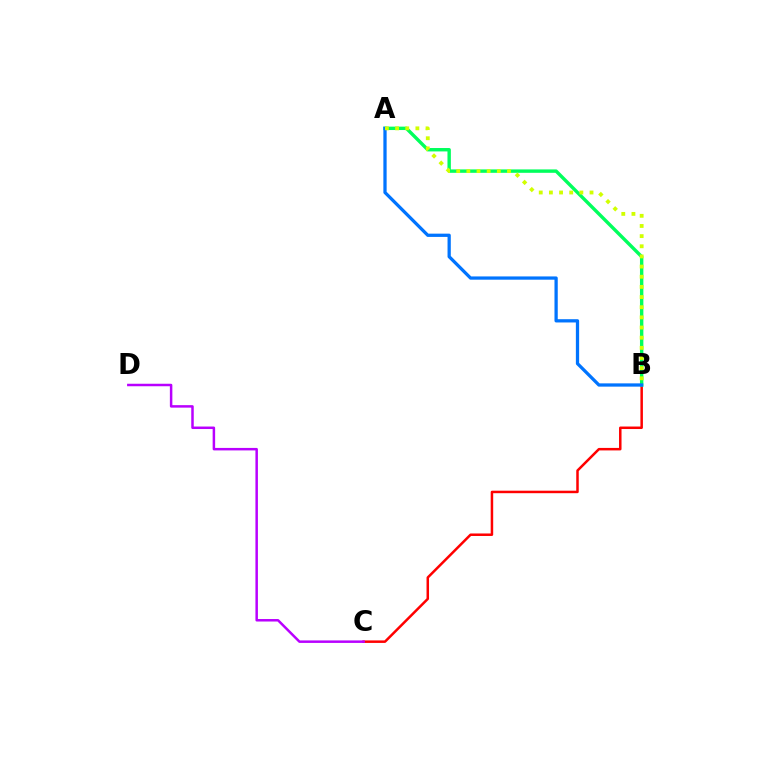{('B', 'C'): [{'color': '#ff0000', 'line_style': 'solid', 'thickness': 1.8}], ('A', 'B'): [{'color': '#00ff5c', 'line_style': 'solid', 'thickness': 2.45}, {'color': '#0074ff', 'line_style': 'solid', 'thickness': 2.35}, {'color': '#d1ff00', 'line_style': 'dotted', 'thickness': 2.76}], ('C', 'D'): [{'color': '#b900ff', 'line_style': 'solid', 'thickness': 1.79}]}